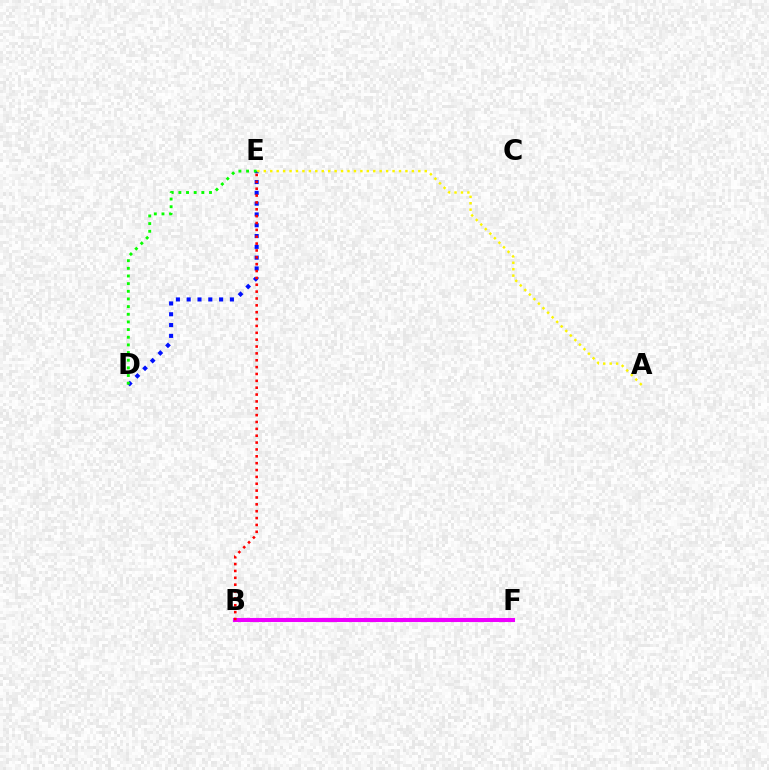{('D', 'E'): [{'color': '#0010ff', 'line_style': 'dotted', 'thickness': 2.93}, {'color': '#08ff00', 'line_style': 'dotted', 'thickness': 2.08}], ('B', 'F'): [{'color': '#00fff6', 'line_style': 'dotted', 'thickness': 2.86}, {'color': '#ee00ff', 'line_style': 'solid', 'thickness': 2.94}], ('B', 'E'): [{'color': '#ff0000', 'line_style': 'dotted', 'thickness': 1.86}], ('A', 'E'): [{'color': '#fcf500', 'line_style': 'dotted', 'thickness': 1.75}]}